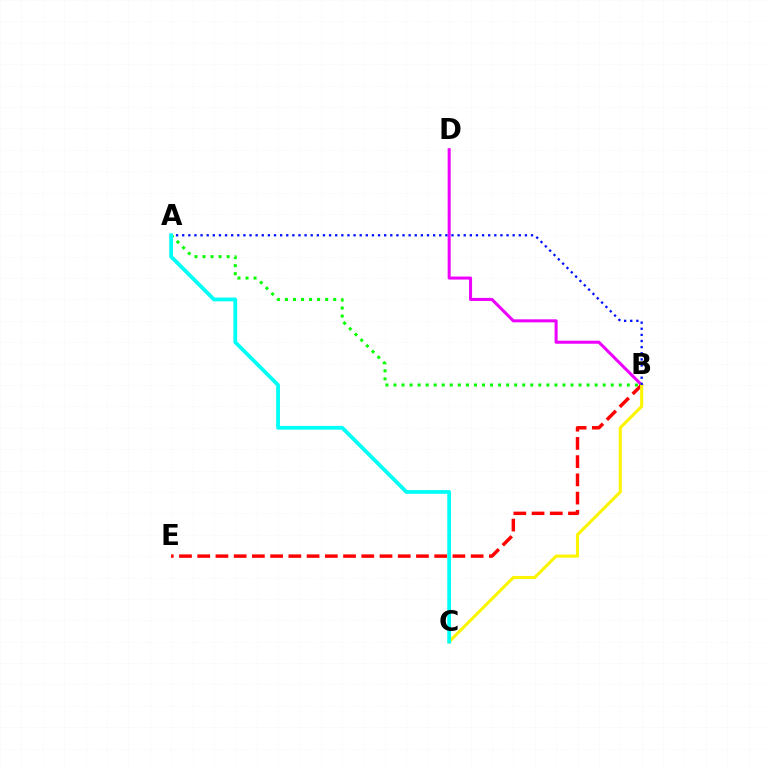{('B', 'D'): [{'color': '#ee00ff', 'line_style': 'solid', 'thickness': 2.19}], ('A', 'B'): [{'color': '#08ff00', 'line_style': 'dotted', 'thickness': 2.19}, {'color': '#0010ff', 'line_style': 'dotted', 'thickness': 1.66}], ('B', 'E'): [{'color': '#ff0000', 'line_style': 'dashed', 'thickness': 2.48}], ('B', 'C'): [{'color': '#fcf500', 'line_style': 'solid', 'thickness': 2.21}], ('A', 'C'): [{'color': '#00fff6', 'line_style': 'solid', 'thickness': 2.72}]}